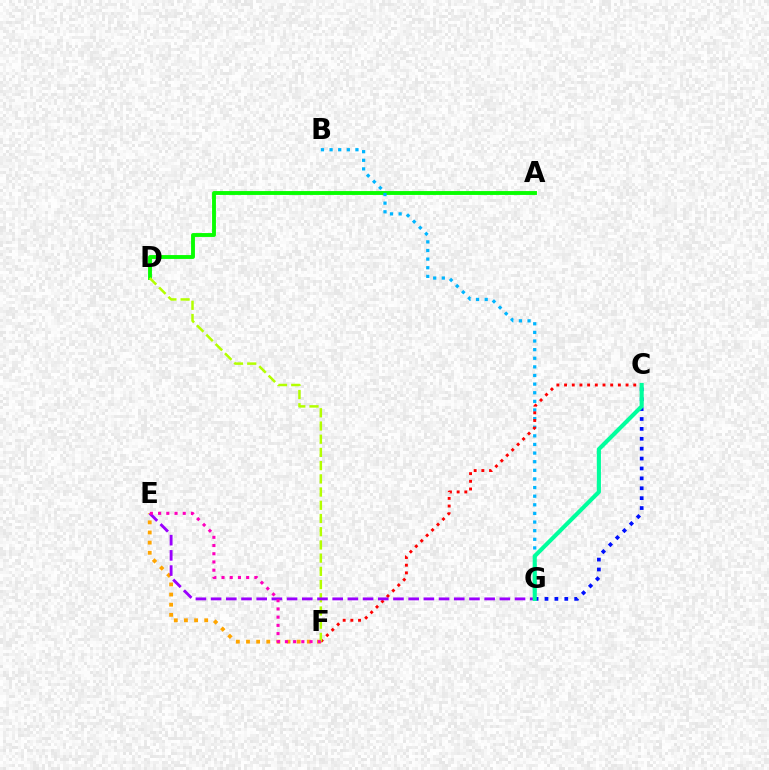{('A', 'D'): [{'color': '#08ff00', 'line_style': 'solid', 'thickness': 2.79}], ('B', 'G'): [{'color': '#00b5ff', 'line_style': 'dotted', 'thickness': 2.34}], ('C', 'F'): [{'color': '#ff0000', 'line_style': 'dotted', 'thickness': 2.09}], ('E', 'F'): [{'color': '#ffa500', 'line_style': 'dotted', 'thickness': 2.75}, {'color': '#ff00bd', 'line_style': 'dotted', 'thickness': 2.23}], ('D', 'F'): [{'color': '#b3ff00', 'line_style': 'dashed', 'thickness': 1.8}], ('E', 'G'): [{'color': '#9b00ff', 'line_style': 'dashed', 'thickness': 2.06}], ('C', 'G'): [{'color': '#0010ff', 'line_style': 'dotted', 'thickness': 2.69}, {'color': '#00ff9d', 'line_style': 'solid', 'thickness': 2.96}]}